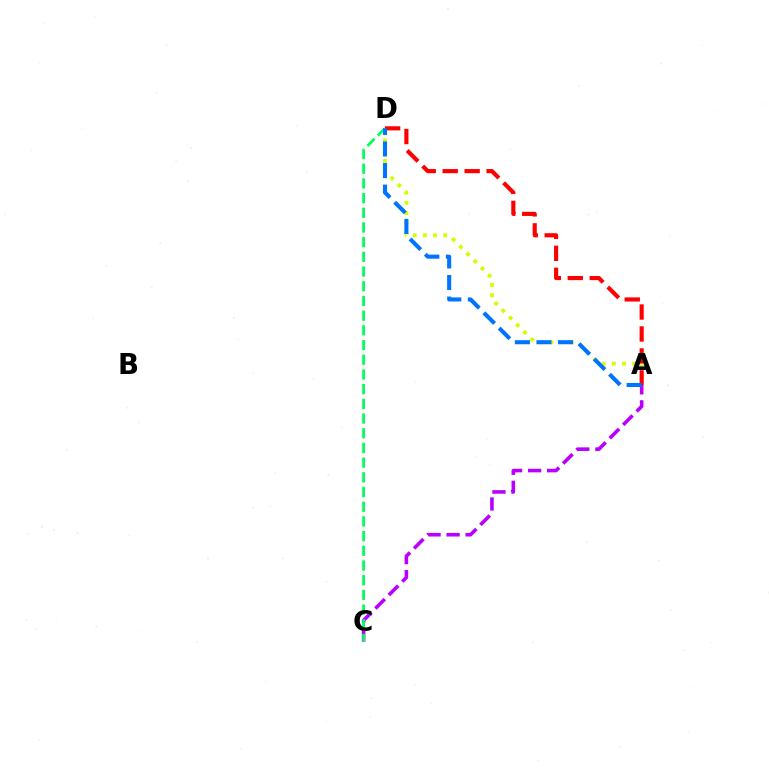{('A', 'D'): [{'color': '#d1ff00', 'line_style': 'dotted', 'thickness': 2.77}, {'color': '#ff0000', 'line_style': 'dashed', 'thickness': 2.98}, {'color': '#0074ff', 'line_style': 'dashed', 'thickness': 2.93}], ('A', 'C'): [{'color': '#b900ff', 'line_style': 'dashed', 'thickness': 2.58}], ('C', 'D'): [{'color': '#00ff5c', 'line_style': 'dashed', 'thickness': 2.0}]}